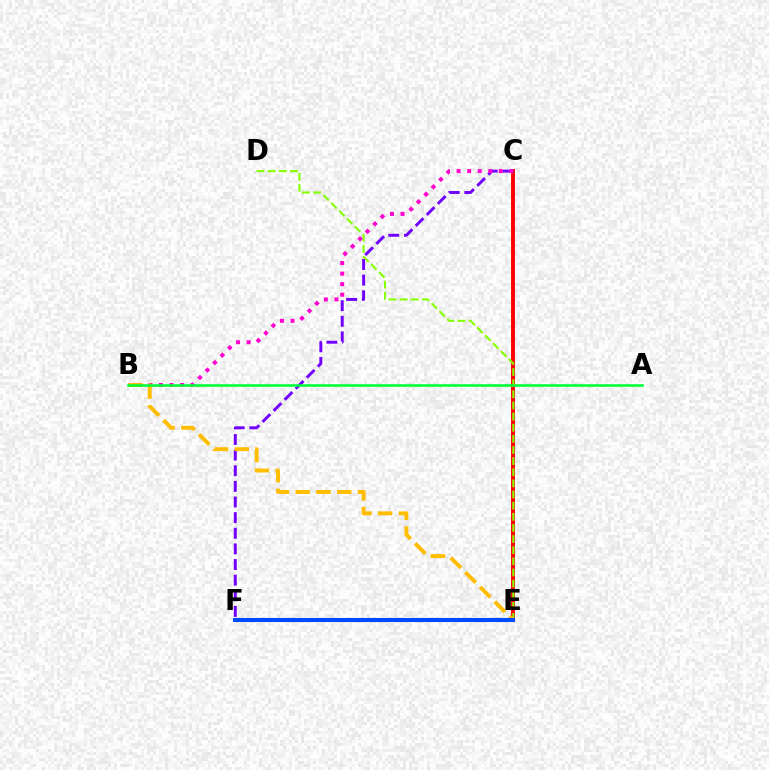{('C', 'E'): [{'color': '#ff0000', 'line_style': 'solid', 'thickness': 2.82}], ('D', 'E'): [{'color': '#84ff00', 'line_style': 'dashed', 'thickness': 1.51}], ('C', 'F'): [{'color': '#7200ff', 'line_style': 'dashed', 'thickness': 2.12}], ('E', 'F'): [{'color': '#00fff6', 'line_style': 'dotted', 'thickness': 2.1}, {'color': '#004bff', 'line_style': 'solid', 'thickness': 2.95}], ('B', 'C'): [{'color': '#ff00cf', 'line_style': 'dotted', 'thickness': 2.87}], ('B', 'E'): [{'color': '#ffbd00', 'line_style': 'dashed', 'thickness': 2.82}], ('A', 'B'): [{'color': '#00ff39', 'line_style': 'solid', 'thickness': 1.87}]}